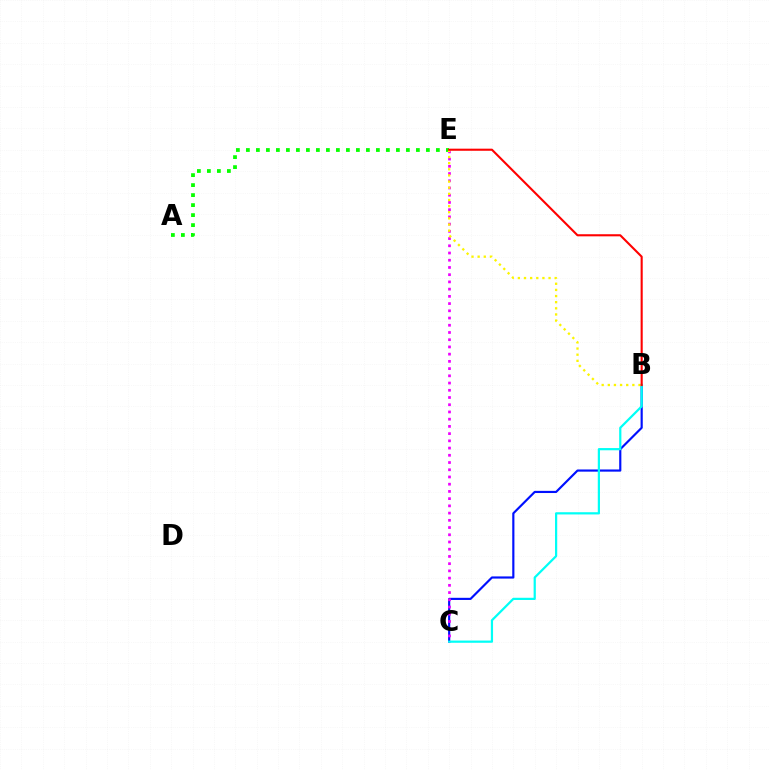{('B', 'C'): [{'color': '#0010ff', 'line_style': 'solid', 'thickness': 1.56}, {'color': '#00fff6', 'line_style': 'solid', 'thickness': 1.6}], ('A', 'E'): [{'color': '#08ff00', 'line_style': 'dotted', 'thickness': 2.72}], ('C', 'E'): [{'color': '#ee00ff', 'line_style': 'dotted', 'thickness': 1.96}], ('B', 'E'): [{'color': '#fcf500', 'line_style': 'dotted', 'thickness': 1.67}, {'color': '#ff0000', 'line_style': 'solid', 'thickness': 1.51}]}